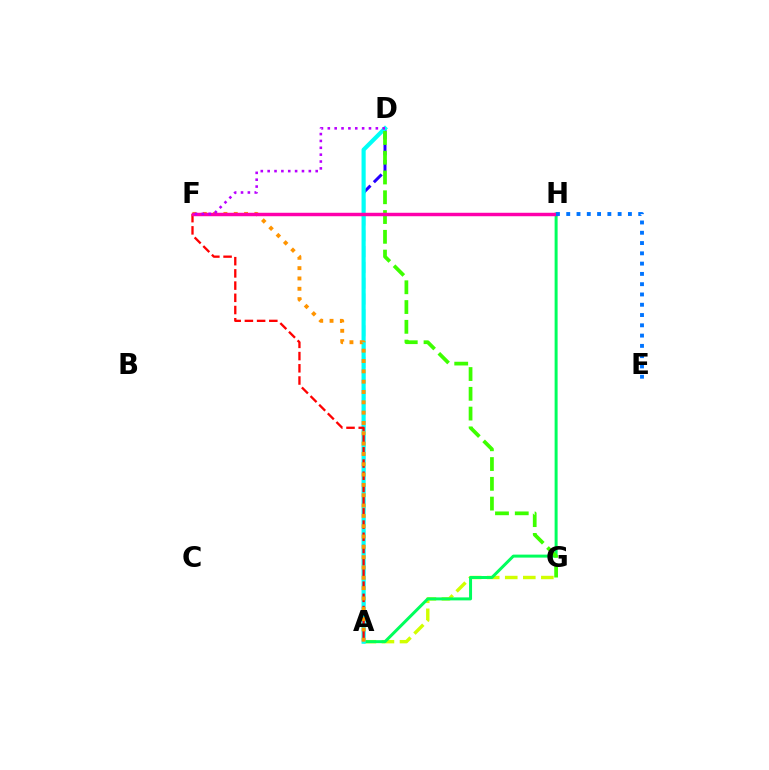{('A', 'D'): [{'color': '#2500ff', 'line_style': 'dashed', 'thickness': 2.15}, {'color': '#00fff6', 'line_style': 'solid', 'thickness': 2.99}], ('A', 'G'): [{'color': '#d1ff00', 'line_style': 'dashed', 'thickness': 2.45}], ('A', 'H'): [{'color': '#00ff5c', 'line_style': 'solid', 'thickness': 2.15}], ('A', 'F'): [{'color': '#ff0000', 'line_style': 'dashed', 'thickness': 1.66}, {'color': '#ff9400', 'line_style': 'dotted', 'thickness': 2.8}], ('D', 'G'): [{'color': '#3dff00', 'line_style': 'dashed', 'thickness': 2.69}], ('F', 'H'): [{'color': '#ff00ac', 'line_style': 'solid', 'thickness': 2.49}], ('E', 'H'): [{'color': '#0074ff', 'line_style': 'dotted', 'thickness': 2.79}], ('D', 'F'): [{'color': '#b900ff', 'line_style': 'dotted', 'thickness': 1.86}]}